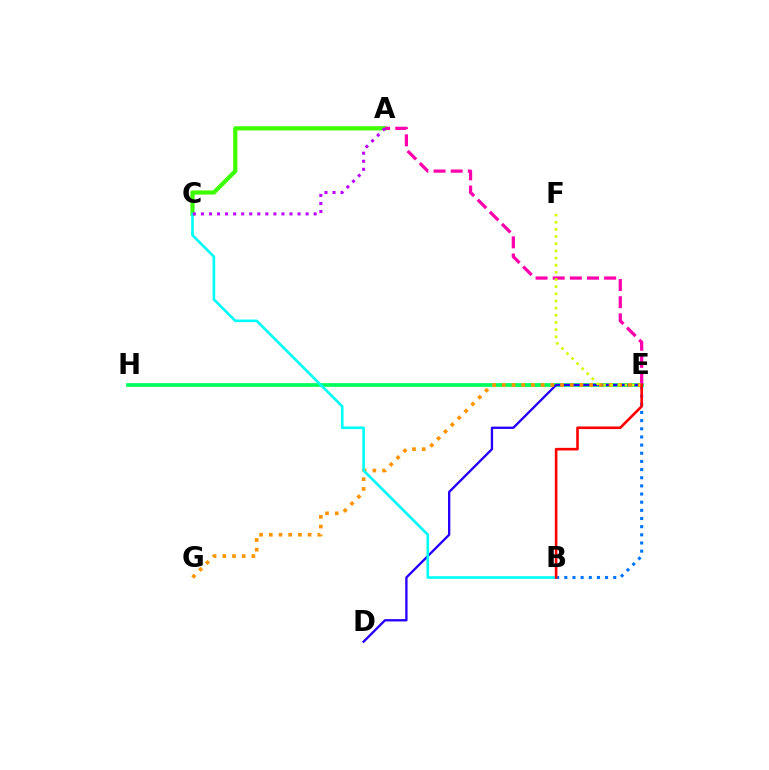{('B', 'E'): [{'color': '#0074ff', 'line_style': 'dotted', 'thickness': 2.22}, {'color': '#ff0000', 'line_style': 'solid', 'thickness': 1.88}], ('E', 'H'): [{'color': '#00ff5c', 'line_style': 'solid', 'thickness': 2.65}], ('D', 'E'): [{'color': '#2500ff', 'line_style': 'solid', 'thickness': 1.68}], ('E', 'G'): [{'color': '#ff9400', 'line_style': 'dotted', 'thickness': 2.64}], ('A', 'C'): [{'color': '#3dff00', 'line_style': 'solid', 'thickness': 2.98}, {'color': '#b900ff', 'line_style': 'dotted', 'thickness': 2.19}], ('A', 'E'): [{'color': '#ff00ac', 'line_style': 'dashed', 'thickness': 2.33}], ('B', 'C'): [{'color': '#00fff6', 'line_style': 'solid', 'thickness': 1.9}], ('E', 'F'): [{'color': '#d1ff00', 'line_style': 'dotted', 'thickness': 1.94}]}